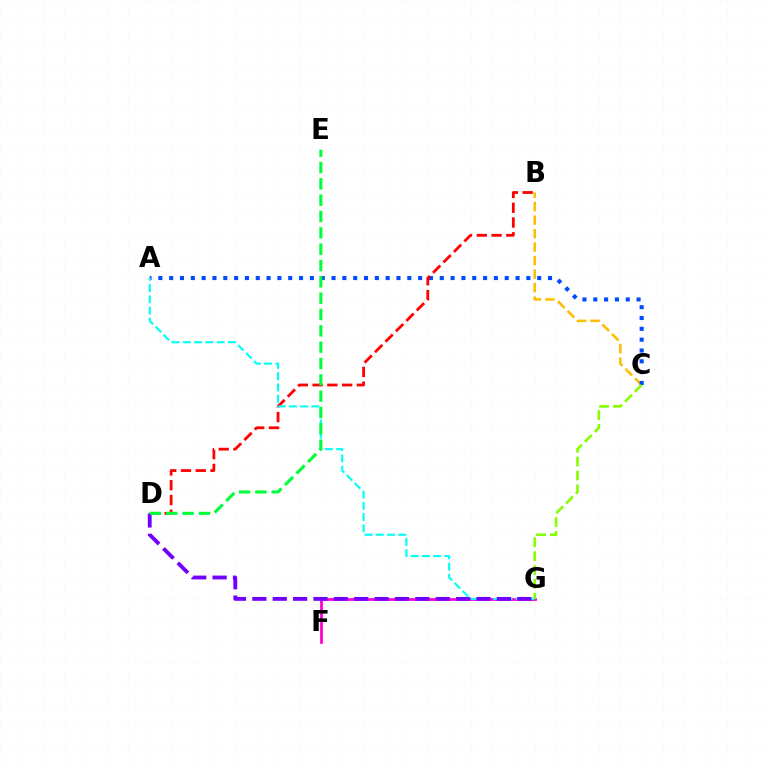{('F', 'G'): [{'color': '#ff00cf', 'line_style': 'solid', 'thickness': 1.98}], ('B', 'C'): [{'color': '#ffbd00', 'line_style': 'dashed', 'thickness': 1.83}], ('A', 'C'): [{'color': '#004bff', 'line_style': 'dotted', 'thickness': 2.94}], ('B', 'D'): [{'color': '#ff0000', 'line_style': 'dashed', 'thickness': 2.01}], ('A', 'G'): [{'color': '#00fff6', 'line_style': 'dashed', 'thickness': 1.53}], ('D', 'G'): [{'color': '#7200ff', 'line_style': 'dashed', 'thickness': 2.77}], ('D', 'E'): [{'color': '#00ff39', 'line_style': 'dashed', 'thickness': 2.22}], ('C', 'G'): [{'color': '#84ff00', 'line_style': 'dashed', 'thickness': 1.88}]}